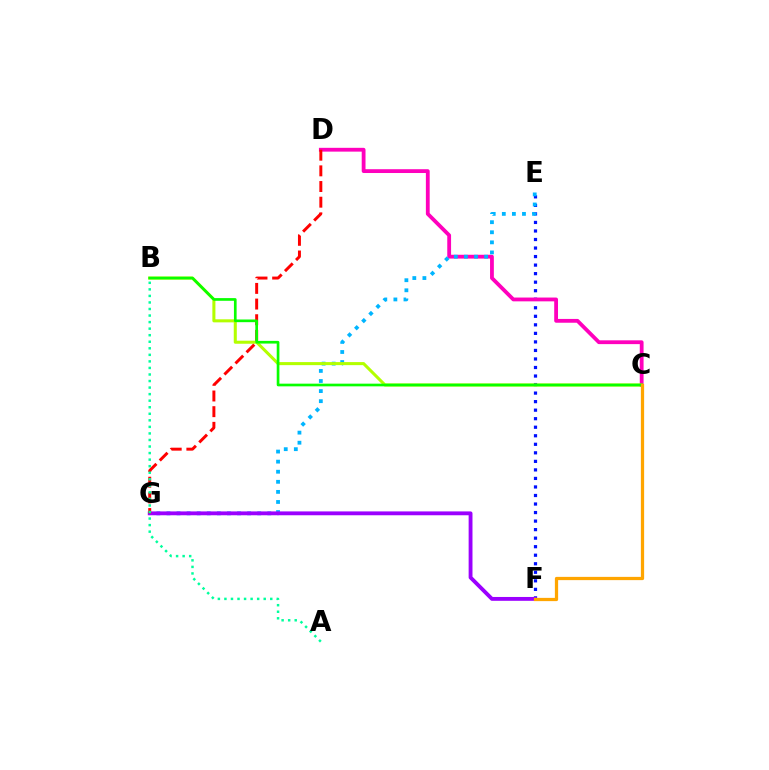{('E', 'F'): [{'color': '#0010ff', 'line_style': 'dotted', 'thickness': 2.32}], ('C', 'D'): [{'color': '#ff00bd', 'line_style': 'solid', 'thickness': 2.74}], ('E', 'G'): [{'color': '#00b5ff', 'line_style': 'dotted', 'thickness': 2.74}], ('B', 'C'): [{'color': '#b3ff00', 'line_style': 'solid', 'thickness': 2.19}, {'color': '#08ff00', 'line_style': 'solid', 'thickness': 1.93}], ('F', 'G'): [{'color': '#9b00ff', 'line_style': 'solid', 'thickness': 2.77}], ('D', 'G'): [{'color': '#ff0000', 'line_style': 'dashed', 'thickness': 2.13}], ('A', 'B'): [{'color': '#00ff9d', 'line_style': 'dotted', 'thickness': 1.78}], ('C', 'F'): [{'color': '#ffa500', 'line_style': 'solid', 'thickness': 2.34}]}